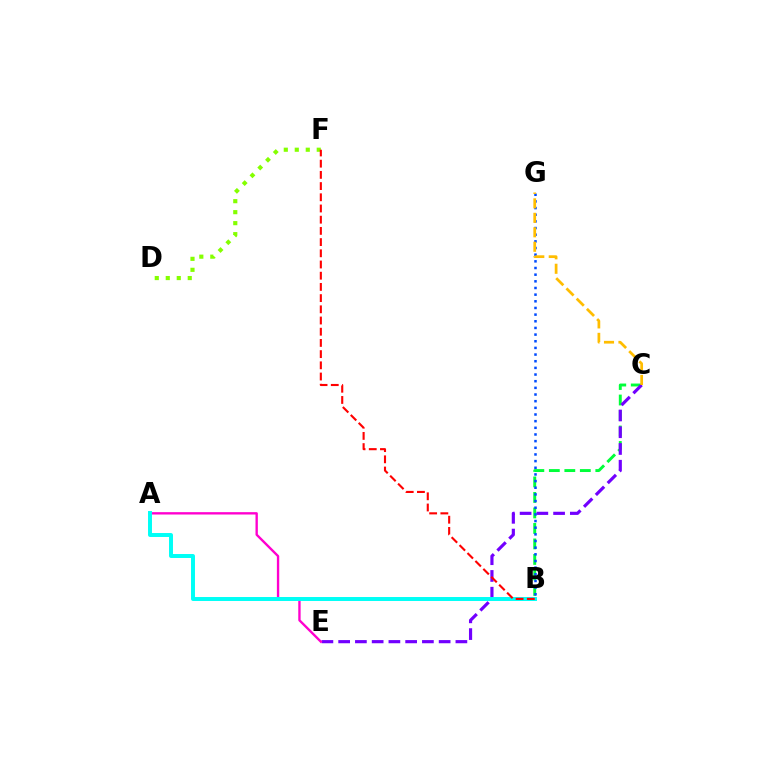{('B', 'C'): [{'color': '#00ff39', 'line_style': 'dashed', 'thickness': 2.11}], ('D', 'F'): [{'color': '#84ff00', 'line_style': 'dotted', 'thickness': 2.99}], ('C', 'E'): [{'color': '#7200ff', 'line_style': 'dashed', 'thickness': 2.28}], ('B', 'G'): [{'color': '#004bff', 'line_style': 'dotted', 'thickness': 1.81}], ('C', 'G'): [{'color': '#ffbd00', 'line_style': 'dashed', 'thickness': 1.97}], ('A', 'E'): [{'color': '#ff00cf', 'line_style': 'solid', 'thickness': 1.7}], ('A', 'B'): [{'color': '#00fff6', 'line_style': 'solid', 'thickness': 2.85}], ('B', 'F'): [{'color': '#ff0000', 'line_style': 'dashed', 'thickness': 1.52}]}